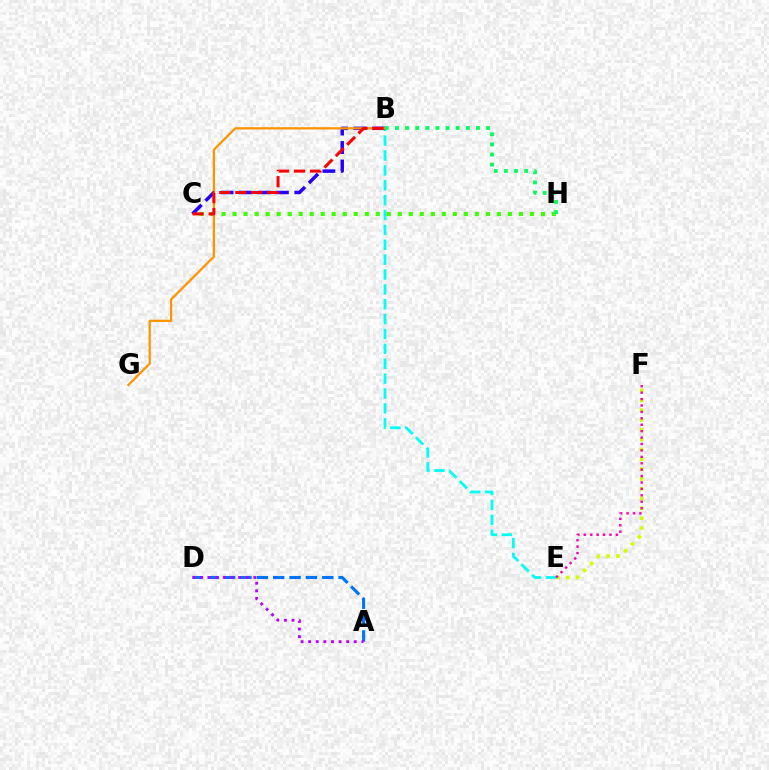{('E', 'F'): [{'color': '#d1ff00', 'line_style': 'dotted', 'thickness': 2.67}, {'color': '#ff00ac', 'line_style': 'dotted', 'thickness': 1.74}], ('A', 'D'): [{'color': '#0074ff', 'line_style': 'dashed', 'thickness': 2.22}, {'color': '#b900ff', 'line_style': 'dotted', 'thickness': 2.07}], ('B', 'E'): [{'color': '#00fff6', 'line_style': 'dashed', 'thickness': 2.02}], ('B', 'C'): [{'color': '#2500ff', 'line_style': 'dashed', 'thickness': 2.51}, {'color': '#ff0000', 'line_style': 'dashed', 'thickness': 2.18}], ('C', 'H'): [{'color': '#3dff00', 'line_style': 'dotted', 'thickness': 2.99}], ('B', 'G'): [{'color': '#ff9400', 'line_style': 'solid', 'thickness': 1.63}], ('B', 'H'): [{'color': '#00ff5c', 'line_style': 'dotted', 'thickness': 2.75}]}